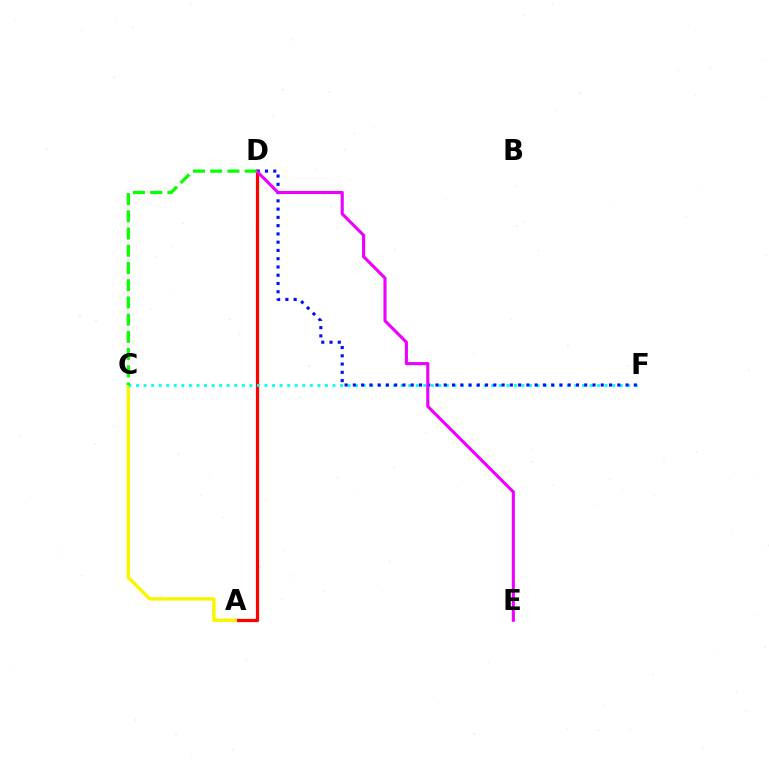{('A', 'D'): [{'color': '#ff0000', 'line_style': 'solid', 'thickness': 2.32}], ('A', 'C'): [{'color': '#fcf500', 'line_style': 'solid', 'thickness': 2.47}], ('C', 'F'): [{'color': '#00fff6', 'line_style': 'dotted', 'thickness': 2.05}], ('D', 'F'): [{'color': '#0010ff', 'line_style': 'dotted', 'thickness': 2.25}], ('D', 'E'): [{'color': '#ee00ff', 'line_style': 'solid', 'thickness': 2.23}], ('C', 'D'): [{'color': '#08ff00', 'line_style': 'dashed', 'thickness': 2.34}]}